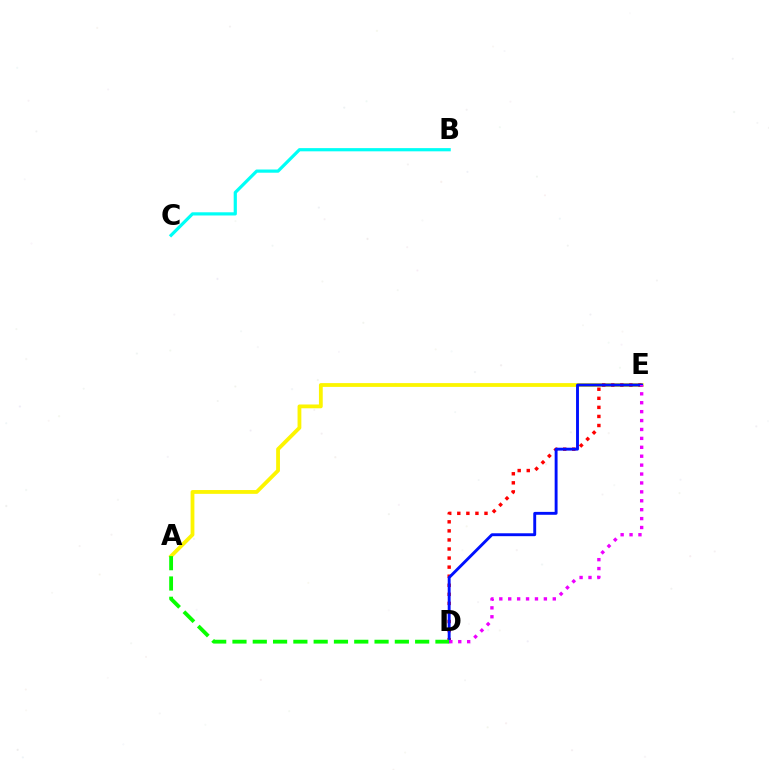{('B', 'C'): [{'color': '#00fff6', 'line_style': 'solid', 'thickness': 2.3}], ('A', 'E'): [{'color': '#fcf500', 'line_style': 'solid', 'thickness': 2.73}], ('D', 'E'): [{'color': '#ff0000', 'line_style': 'dotted', 'thickness': 2.46}, {'color': '#0010ff', 'line_style': 'solid', 'thickness': 2.09}, {'color': '#ee00ff', 'line_style': 'dotted', 'thickness': 2.42}], ('A', 'D'): [{'color': '#08ff00', 'line_style': 'dashed', 'thickness': 2.76}]}